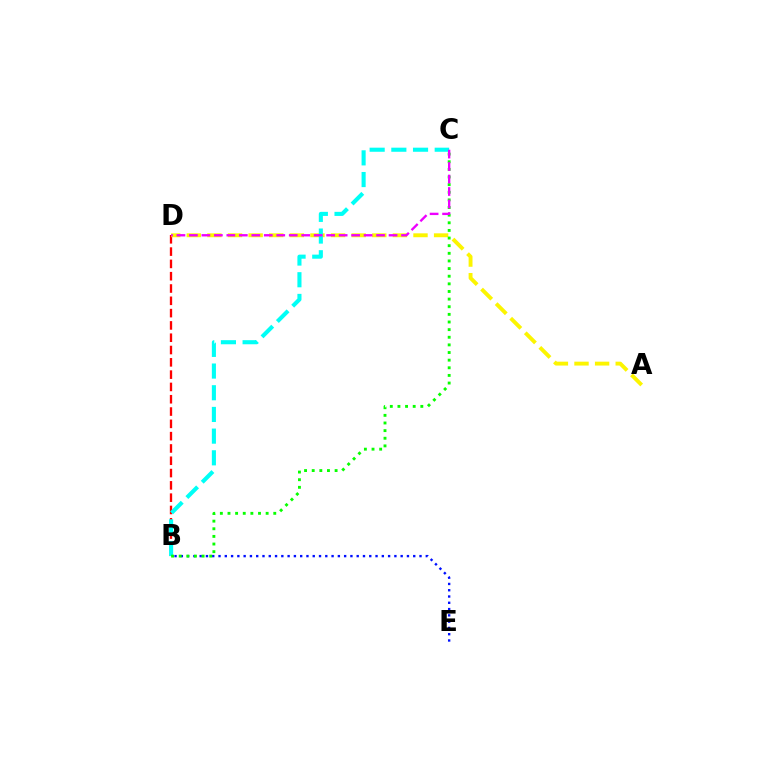{('B', 'D'): [{'color': '#ff0000', 'line_style': 'dashed', 'thickness': 1.67}], ('A', 'D'): [{'color': '#fcf500', 'line_style': 'dashed', 'thickness': 2.8}], ('B', 'C'): [{'color': '#00fff6', 'line_style': 'dashed', 'thickness': 2.95}, {'color': '#08ff00', 'line_style': 'dotted', 'thickness': 2.07}], ('B', 'E'): [{'color': '#0010ff', 'line_style': 'dotted', 'thickness': 1.71}], ('C', 'D'): [{'color': '#ee00ff', 'line_style': 'dashed', 'thickness': 1.7}]}